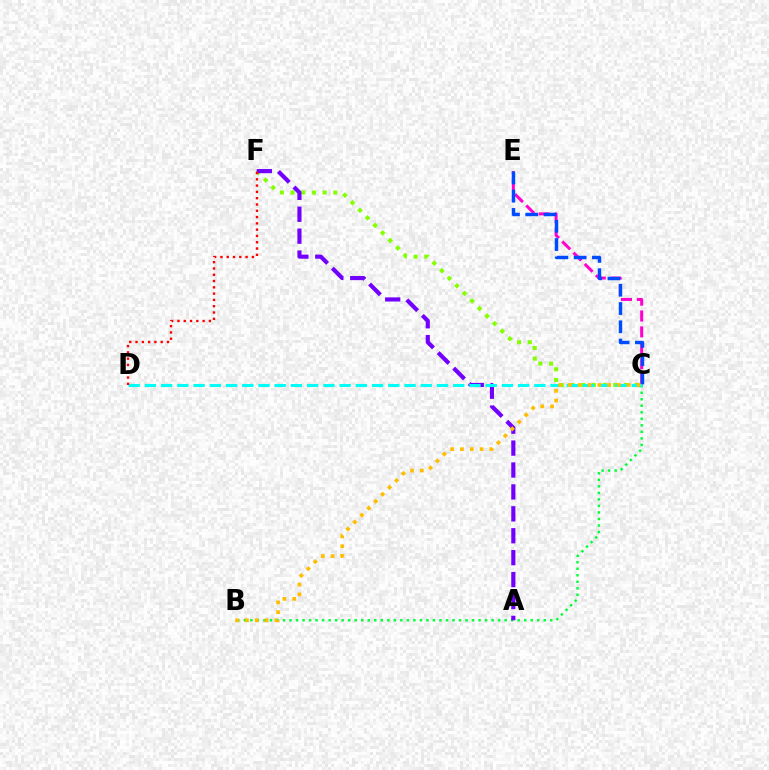{('B', 'C'): [{'color': '#00ff39', 'line_style': 'dotted', 'thickness': 1.77}, {'color': '#ffbd00', 'line_style': 'dotted', 'thickness': 2.66}], ('C', 'F'): [{'color': '#84ff00', 'line_style': 'dotted', 'thickness': 2.9}], ('A', 'F'): [{'color': '#7200ff', 'line_style': 'dashed', 'thickness': 2.98}], ('C', 'E'): [{'color': '#ff00cf', 'line_style': 'dashed', 'thickness': 2.16}, {'color': '#004bff', 'line_style': 'dashed', 'thickness': 2.48}], ('C', 'D'): [{'color': '#00fff6', 'line_style': 'dashed', 'thickness': 2.2}], ('D', 'F'): [{'color': '#ff0000', 'line_style': 'dotted', 'thickness': 1.71}]}